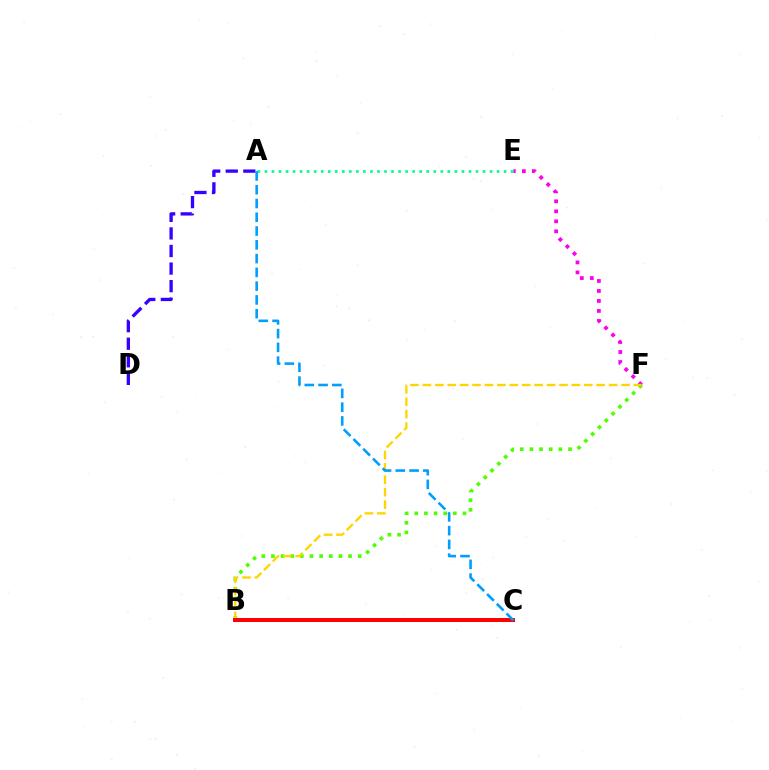{('A', 'D'): [{'color': '#3700ff', 'line_style': 'dashed', 'thickness': 2.39}], ('B', 'F'): [{'color': '#4fff00', 'line_style': 'dotted', 'thickness': 2.62}, {'color': '#ffd500', 'line_style': 'dashed', 'thickness': 1.69}], ('E', 'F'): [{'color': '#ff00ed', 'line_style': 'dotted', 'thickness': 2.71}], ('A', 'E'): [{'color': '#00ff86', 'line_style': 'dotted', 'thickness': 1.91}], ('B', 'C'): [{'color': '#ff0000', 'line_style': 'solid', 'thickness': 2.87}], ('A', 'C'): [{'color': '#009eff', 'line_style': 'dashed', 'thickness': 1.87}]}